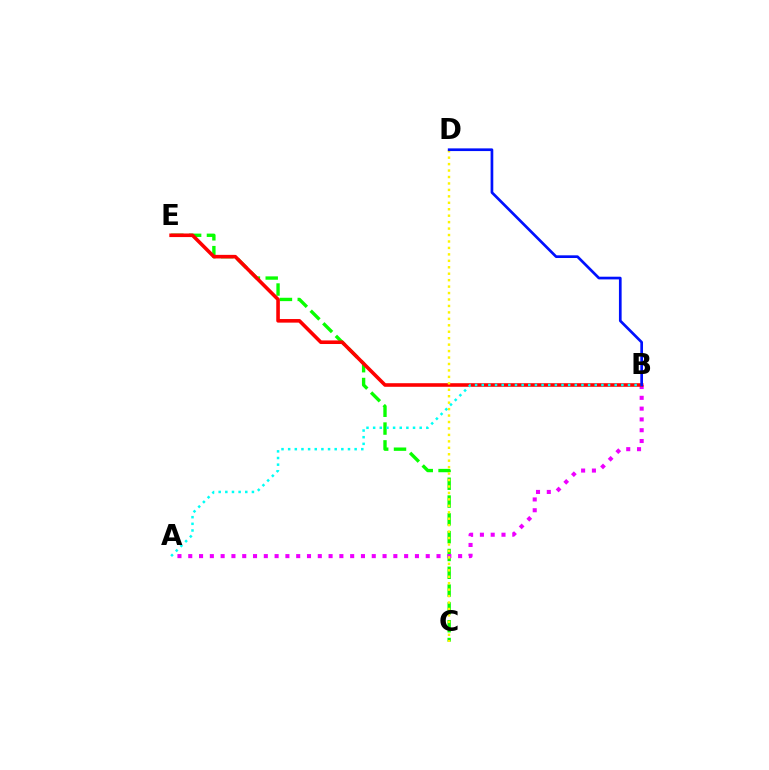{('C', 'E'): [{'color': '#08ff00', 'line_style': 'dashed', 'thickness': 2.42}], ('A', 'B'): [{'color': '#ee00ff', 'line_style': 'dotted', 'thickness': 2.93}, {'color': '#00fff6', 'line_style': 'dotted', 'thickness': 1.81}], ('B', 'E'): [{'color': '#ff0000', 'line_style': 'solid', 'thickness': 2.58}], ('C', 'D'): [{'color': '#fcf500', 'line_style': 'dotted', 'thickness': 1.75}], ('B', 'D'): [{'color': '#0010ff', 'line_style': 'solid', 'thickness': 1.94}]}